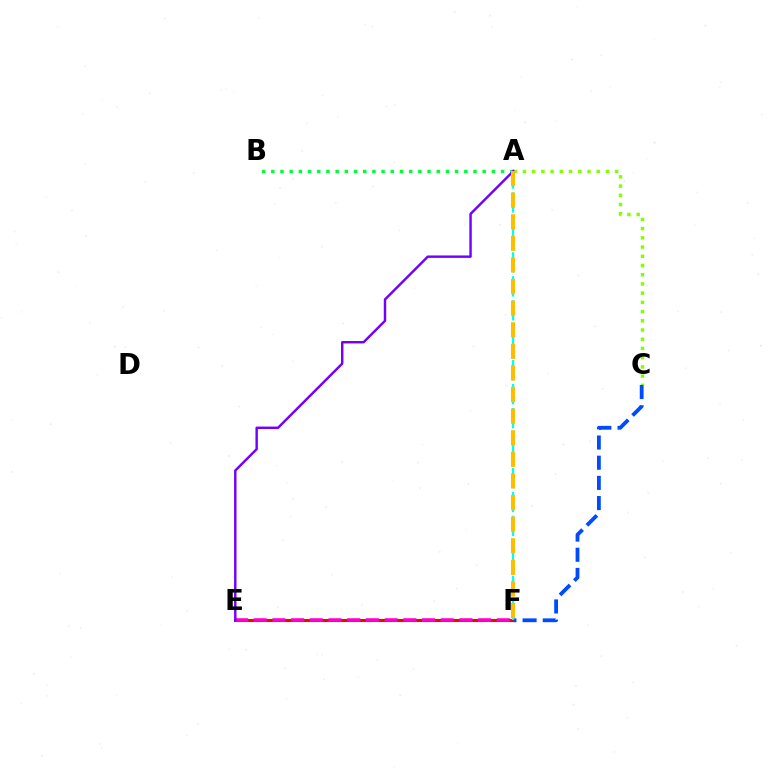{('E', 'F'): [{'color': '#ff0000', 'line_style': 'solid', 'thickness': 2.18}, {'color': '#ff00cf', 'line_style': 'dashed', 'thickness': 2.54}], ('A', 'B'): [{'color': '#00ff39', 'line_style': 'dotted', 'thickness': 2.5}], ('A', 'C'): [{'color': '#84ff00', 'line_style': 'dotted', 'thickness': 2.5}], ('A', 'E'): [{'color': '#7200ff', 'line_style': 'solid', 'thickness': 1.75}], ('C', 'F'): [{'color': '#004bff', 'line_style': 'dashed', 'thickness': 2.74}], ('A', 'F'): [{'color': '#00fff6', 'line_style': 'dashed', 'thickness': 1.63}, {'color': '#ffbd00', 'line_style': 'dashed', 'thickness': 2.93}]}